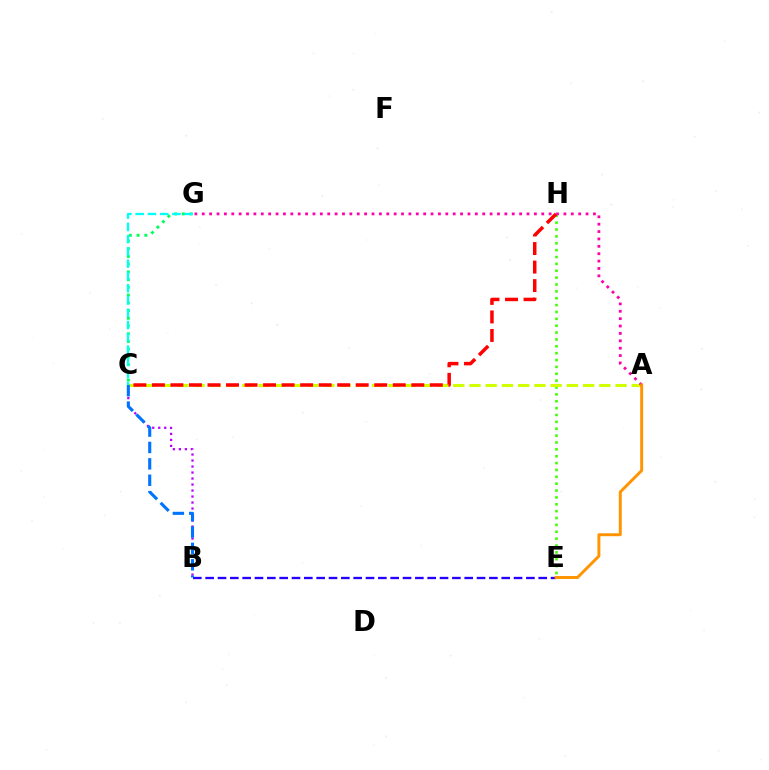{('E', 'H'): [{'color': '#3dff00', 'line_style': 'dotted', 'thickness': 1.87}], ('B', 'C'): [{'color': '#b900ff', 'line_style': 'dotted', 'thickness': 1.63}, {'color': '#0074ff', 'line_style': 'dashed', 'thickness': 2.23}], ('A', 'C'): [{'color': '#d1ff00', 'line_style': 'dashed', 'thickness': 2.2}], ('C', 'G'): [{'color': '#00ff5c', 'line_style': 'dotted', 'thickness': 2.1}, {'color': '#00fff6', 'line_style': 'dashed', 'thickness': 1.67}], ('C', 'H'): [{'color': '#ff0000', 'line_style': 'dashed', 'thickness': 2.52}], ('A', 'G'): [{'color': '#ff00ac', 'line_style': 'dotted', 'thickness': 2.01}], ('B', 'E'): [{'color': '#2500ff', 'line_style': 'dashed', 'thickness': 1.68}], ('A', 'E'): [{'color': '#ff9400', 'line_style': 'solid', 'thickness': 2.11}]}